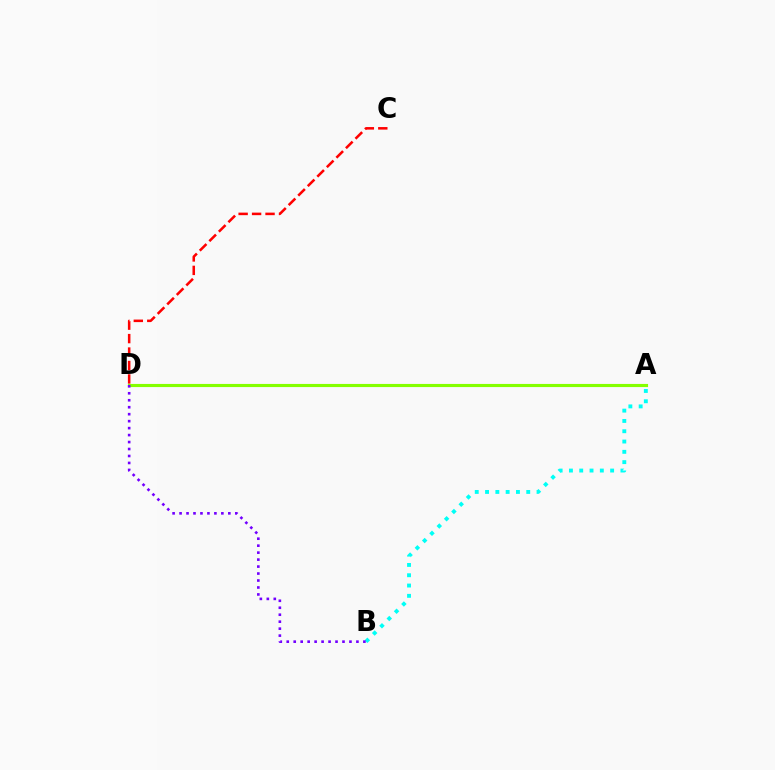{('C', 'D'): [{'color': '#ff0000', 'line_style': 'dashed', 'thickness': 1.83}], ('A', 'D'): [{'color': '#84ff00', 'line_style': 'solid', 'thickness': 2.26}], ('A', 'B'): [{'color': '#00fff6', 'line_style': 'dotted', 'thickness': 2.8}], ('B', 'D'): [{'color': '#7200ff', 'line_style': 'dotted', 'thickness': 1.89}]}